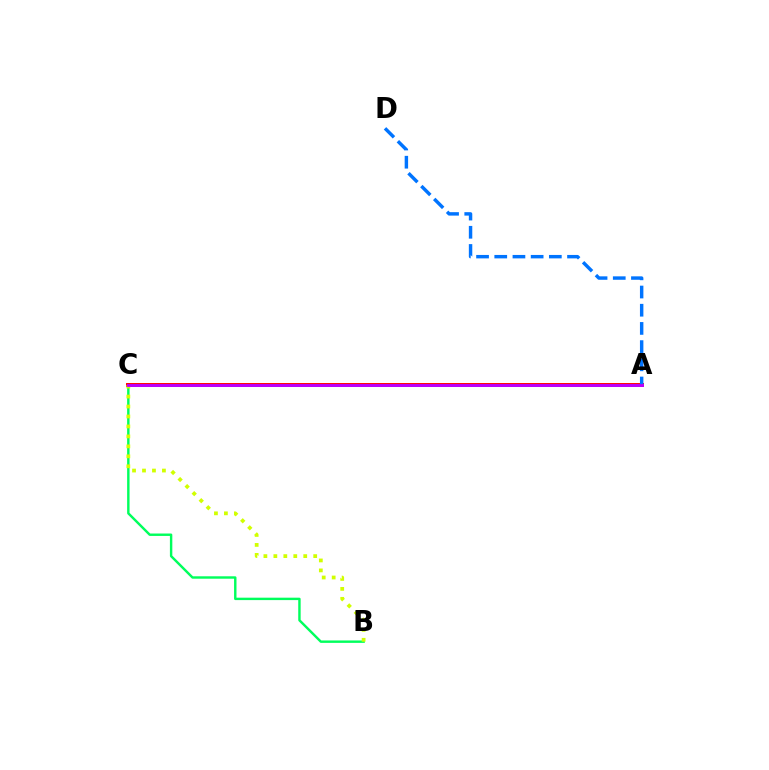{('B', 'C'): [{'color': '#00ff5c', 'line_style': 'solid', 'thickness': 1.74}, {'color': '#d1ff00', 'line_style': 'dotted', 'thickness': 2.71}], ('A', 'C'): [{'color': '#ff0000', 'line_style': 'solid', 'thickness': 2.83}, {'color': '#b900ff', 'line_style': 'solid', 'thickness': 2.1}], ('A', 'D'): [{'color': '#0074ff', 'line_style': 'dashed', 'thickness': 2.47}]}